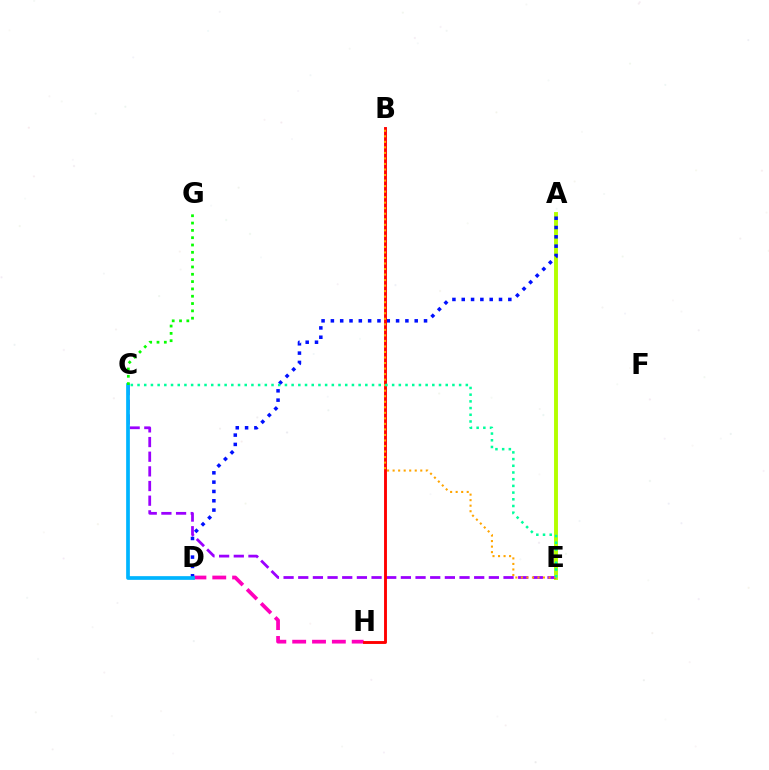{('A', 'E'): [{'color': '#b3ff00', 'line_style': 'solid', 'thickness': 2.81}], ('C', 'E'): [{'color': '#9b00ff', 'line_style': 'dashed', 'thickness': 1.99}, {'color': '#00ff9d', 'line_style': 'dotted', 'thickness': 1.82}], ('D', 'H'): [{'color': '#ff00bd', 'line_style': 'dashed', 'thickness': 2.69}], ('A', 'D'): [{'color': '#0010ff', 'line_style': 'dotted', 'thickness': 2.53}], ('B', 'H'): [{'color': '#ff0000', 'line_style': 'solid', 'thickness': 2.08}], ('B', 'E'): [{'color': '#ffa500', 'line_style': 'dotted', 'thickness': 1.5}], ('C', 'D'): [{'color': '#00b5ff', 'line_style': 'solid', 'thickness': 2.67}], ('C', 'G'): [{'color': '#08ff00', 'line_style': 'dotted', 'thickness': 1.99}]}